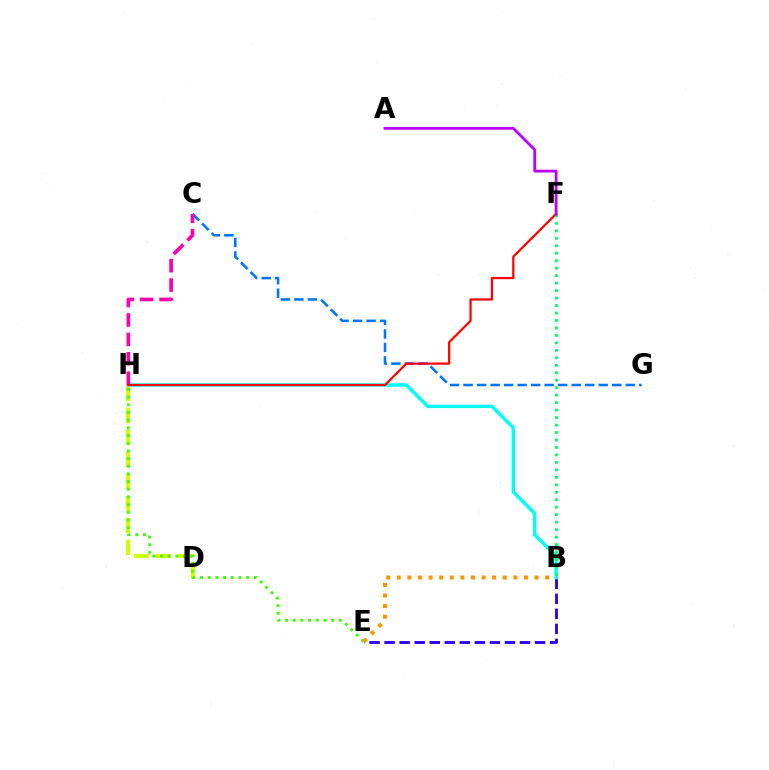{('C', 'G'): [{'color': '#0074ff', 'line_style': 'dashed', 'thickness': 1.84}], ('D', 'H'): [{'color': '#d1ff00', 'line_style': 'dashed', 'thickness': 2.99}], ('B', 'E'): [{'color': '#2500ff', 'line_style': 'dashed', 'thickness': 2.04}, {'color': '#ff9400', 'line_style': 'dotted', 'thickness': 2.88}], ('B', 'H'): [{'color': '#00fff6', 'line_style': 'solid', 'thickness': 2.48}], ('E', 'H'): [{'color': '#3dff00', 'line_style': 'dotted', 'thickness': 2.09}], ('B', 'F'): [{'color': '#00ff5c', 'line_style': 'dotted', 'thickness': 2.03}], ('C', 'H'): [{'color': '#ff00ac', 'line_style': 'dashed', 'thickness': 2.64}], ('F', 'H'): [{'color': '#ff0000', 'line_style': 'solid', 'thickness': 1.62}], ('A', 'F'): [{'color': '#b900ff', 'line_style': 'solid', 'thickness': 2.01}]}